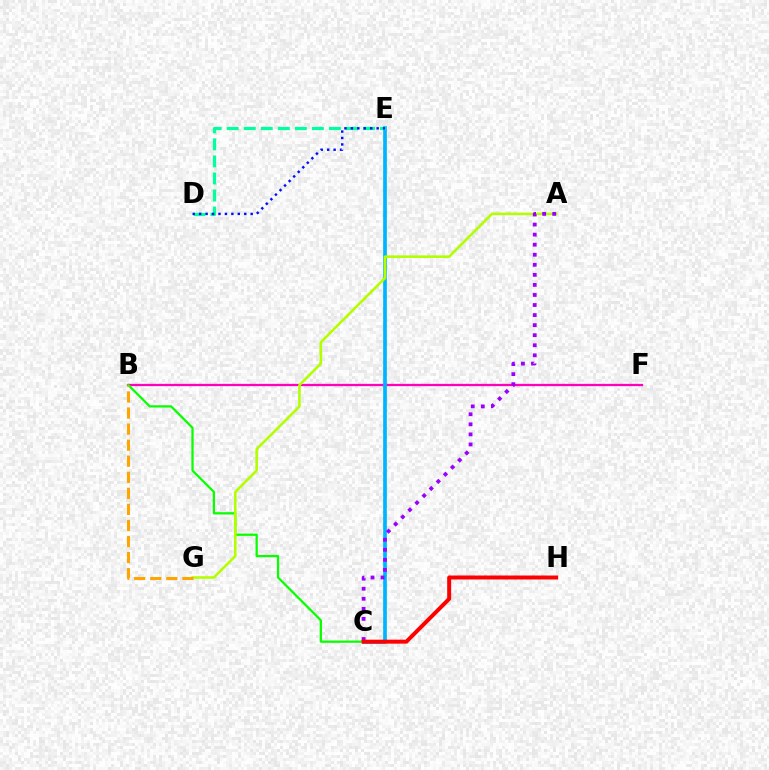{('B', 'F'): [{'color': '#ff00bd', 'line_style': 'solid', 'thickness': 1.64}], ('C', 'E'): [{'color': '#00b5ff', 'line_style': 'solid', 'thickness': 2.66}], ('B', 'C'): [{'color': '#08ff00', 'line_style': 'solid', 'thickness': 1.63}], ('A', 'G'): [{'color': '#b3ff00', 'line_style': 'solid', 'thickness': 1.86}], ('D', 'E'): [{'color': '#00ff9d', 'line_style': 'dashed', 'thickness': 2.31}, {'color': '#0010ff', 'line_style': 'dotted', 'thickness': 1.75}], ('A', 'C'): [{'color': '#9b00ff', 'line_style': 'dotted', 'thickness': 2.73}], ('C', 'H'): [{'color': '#ff0000', 'line_style': 'solid', 'thickness': 2.86}], ('B', 'G'): [{'color': '#ffa500', 'line_style': 'dashed', 'thickness': 2.18}]}